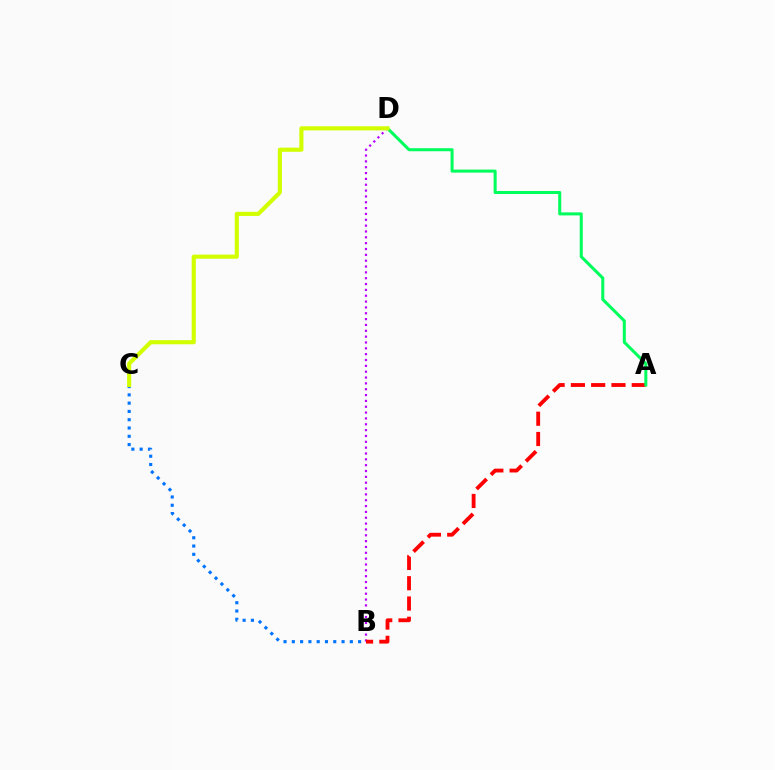{('B', 'D'): [{'color': '#b900ff', 'line_style': 'dotted', 'thickness': 1.59}], ('A', 'B'): [{'color': '#ff0000', 'line_style': 'dashed', 'thickness': 2.76}], ('B', 'C'): [{'color': '#0074ff', 'line_style': 'dotted', 'thickness': 2.25}], ('A', 'D'): [{'color': '#00ff5c', 'line_style': 'solid', 'thickness': 2.19}], ('C', 'D'): [{'color': '#d1ff00', 'line_style': 'solid', 'thickness': 2.97}]}